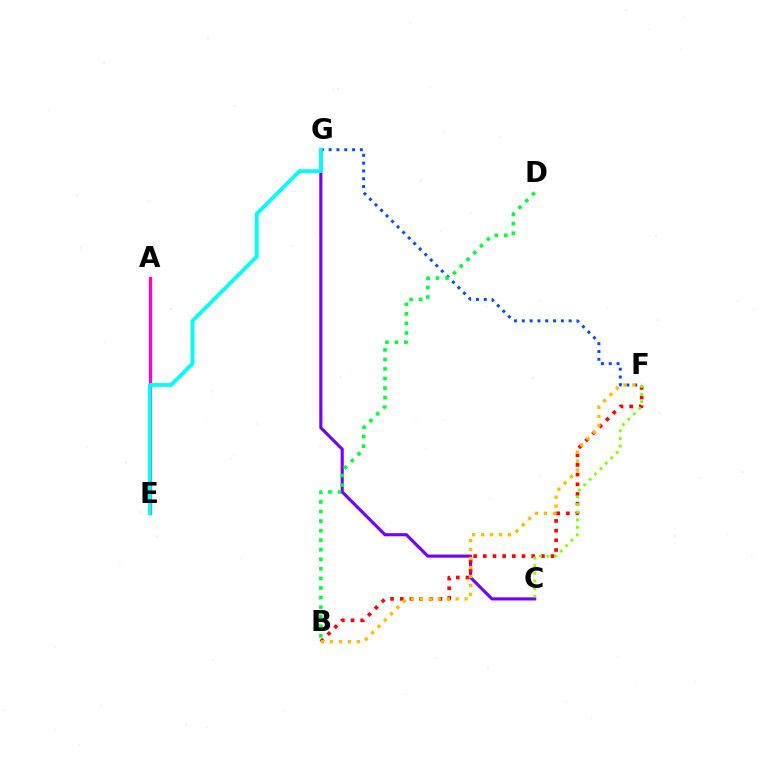{('F', 'G'): [{'color': '#004bff', 'line_style': 'dotted', 'thickness': 2.12}], ('C', 'G'): [{'color': '#7200ff', 'line_style': 'solid', 'thickness': 2.24}], ('B', 'F'): [{'color': '#ff0000', 'line_style': 'dotted', 'thickness': 2.63}, {'color': '#ffbd00', 'line_style': 'dotted', 'thickness': 2.43}], ('A', 'E'): [{'color': '#ff00cf', 'line_style': 'solid', 'thickness': 2.38}], ('C', 'F'): [{'color': '#84ff00', 'line_style': 'dotted', 'thickness': 2.07}], ('E', 'G'): [{'color': '#00fff6', 'line_style': 'solid', 'thickness': 2.74}], ('B', 'D'): [{'color': '#00ff39', 'line_style': 'dotted', 'thickness': 2.6}]}